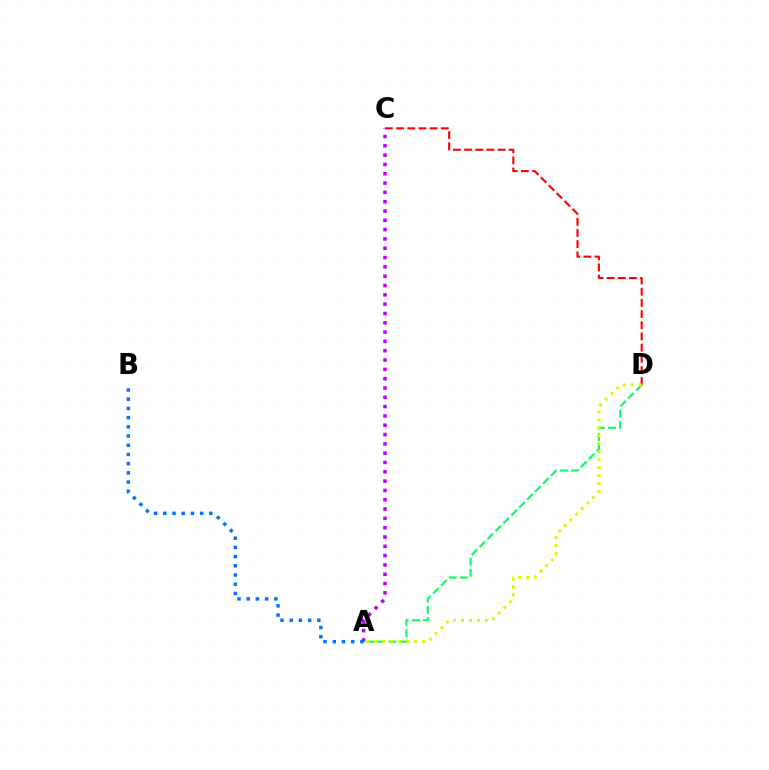{('C', 'D'): [{'color': '#ff0000', 'line_style': 'dashed', 'thickness': 1.52}], ('A', 'D'): [{'color': '#00ff5c', 'line_style': 'dashed', 'thickness': 1.52}, {'color': '#d1ff00', 'line_style': 'dotted', 'thickness': 2.16}], ('A', 'C'): [{'color': '#b900ff', 'line_style': 'dotted', 'thickness': 2.53}], ('A', 'B'): [{'color': '#0074ff', 'line_style': 'dotted', 'thickness': 2.5}]}